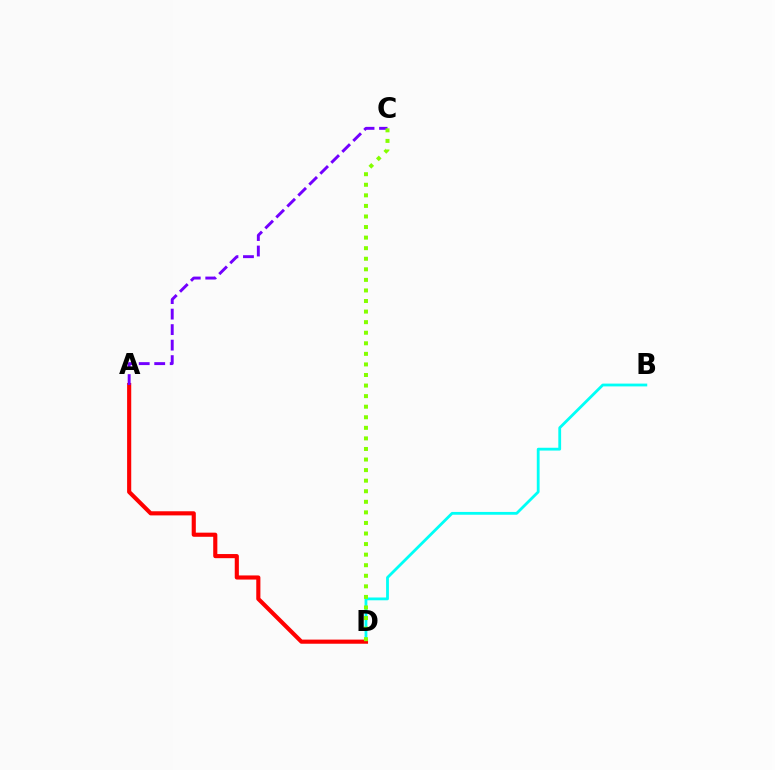{('B', 'D'): [{'color': '#00fff6', 'line_style': 'solid', 'thickness': 2.02}], ('A', 'D'): [{'color': '#ff0000', 'line_style': 'solid', 'thickness': 2.97}], ('A', 'C'): [{'color': '#7200ff', 'line_style': 'dashed', 'thickness': 2.11}], ('C', 'D'): [{'color': '#84ff00', 'line_style': 'dotted', 'thickness': 2.87}]}